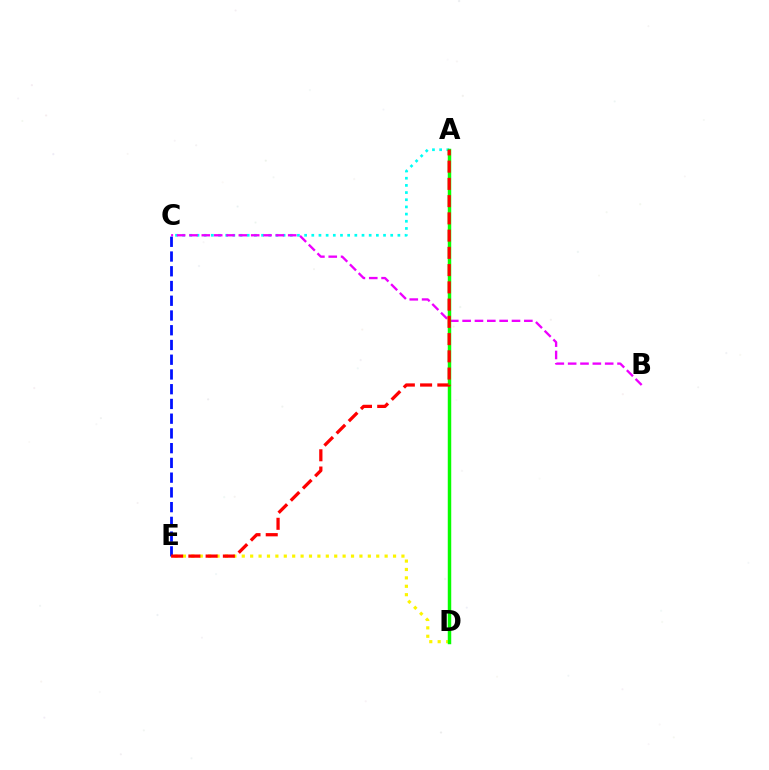{('A', 'C'): [{'color': '#00fff6', 'line_style': 'dotted', 'thickness': 1.95}], ('B', 'C'): [{'color': '#ee00ff', 'line_style': 'dashed', 'thickness': 1.68}], ('D', 'E'): [{'color': '#fcf500', 'line_style': 'dotted', 'thickness': 2.28}], ('A', 'D'): [{'color': '#08ff00', 'line_style': 'solid', 'thickness': 2.49}], ('C', 'E'): [{'color': '#0010ff', 'line_style': 'dashed', 'thickness': 2.0}], ('A', 'E'): [{'color': '#ff0000', 'line_style': 'dashed', 'thickness': 2.34}]}